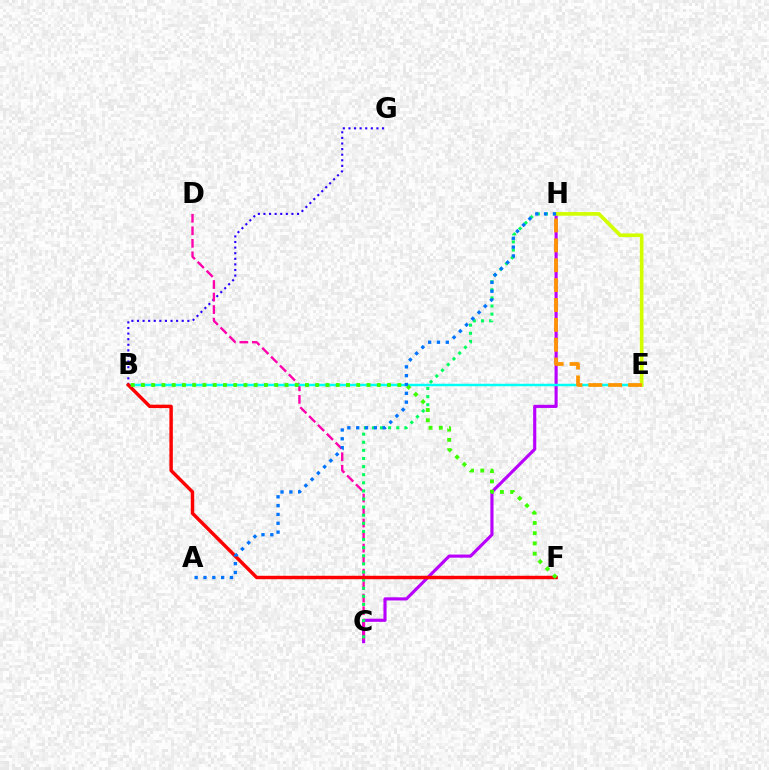{('C', 'H'): [{'color': '#b900ff', 'line_style': 'solid', 'thickness': 2.26}, {'color': '#00ff5c', 'line_style': 'dotted', 'thickness': 2.2}], ('B', 'G'): [{'color': '#2500ff', 'line_style': 'dotted', 'thickness': 1.52}], ('C', 'D'): [{'color': '#ff00ac', 'line_style': 'dashed', 'thickness': 1.7}], ('B', 'E'): [{'color': '#00fff6', 'line_style': 'solid', 'thickness': 1.77}], ('E', 'H'): [{'color': '#d1ff00', 'line_style': 'solid', 'thickness': 2.64}, {'color': '#ff9400', 'line_style': 'dashed', 'thickness': 2.7}], ('B', 'F'): [{'color': '#ff0000', 'line_style': 'solid', 'thickness': 2.48}, {'color': '#3dff00', 'line_style': 'dotted', 'thickness': 2.79}], ('A', 'H'): [{'color': '#0074ff', 'line_style': 'dotted', 'thickness': 2.4}]}